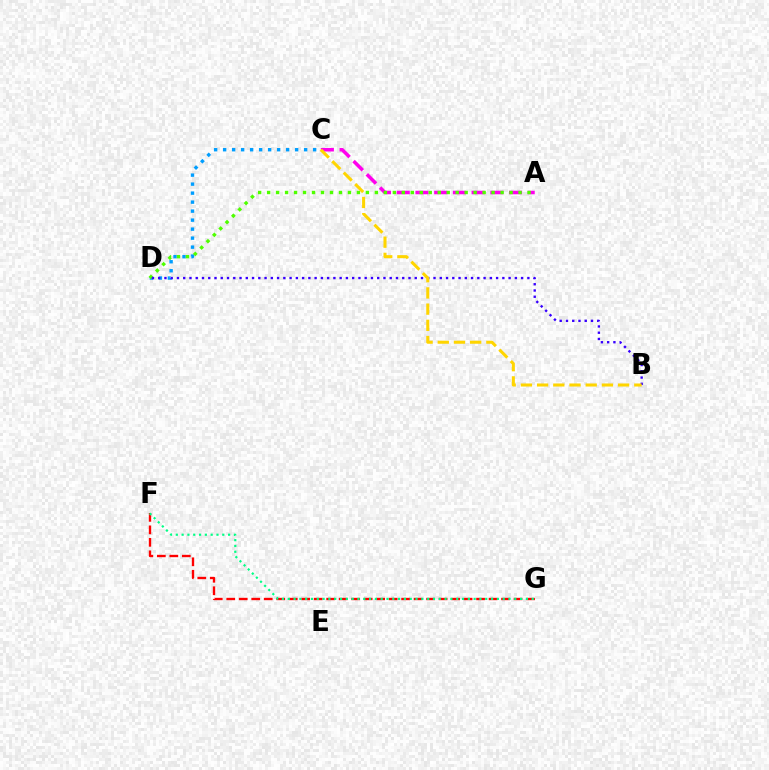{('C', 'D'): [{'color': '#009eff', 'line_style': 'dotted', 'thickness': 2.45}], ('A', 'C'): [{'color': '#ff00ed', 'line_style': 'dashed', 'thickness': 2.54}], ('A', 'D'): [{'color': '#4fff00', 'line_style': 'dotted', 'thickness': 2.44}], ('F', 'G'): [{'color': '#ff0000', 'line_style': 'dashed', 'thickness': 1.7}, {'color': '#00ff86', 'line_style': 'dotted', 'thickness': 1.58}], ('B', 'D'): [{'color': '#3700ff', 'line_style': 'dotted', 'thickness': 1.7}], ('B', 'C'): [{'color': '#ffd500', 'line_style': 'dashed', 'thickness': 2.2}]}